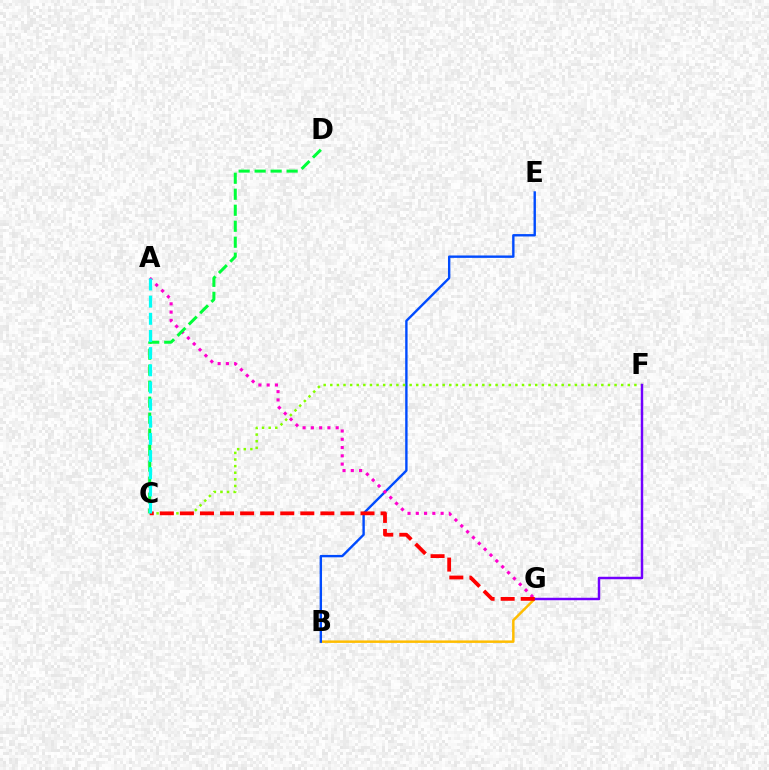{('B', 'G'): [{'color': '#ffbd00', 'line_style': 'solid', 'thickness': 1.78}], ('B', 'E'): [{'color': '#004bff', 'line_style': 'solid', 'thickness': 1.72}], ('C', 'F'): [{'color': '#84ff00', 'line_style': 'dotted', 'thickness': 1.8}], ('F', 'G'): [{'color': '#7200ff', 'line_style': 'solid', 'thickness': 1.77}], ('A', 'G'): [{'color': '#ff00cf', 'line_style': 'dotted', 'thickness': 2.25}], ('C', 'D'): [{'color': '#00ff39', 'line_style': 'dashed', 'thickness': 2.17}], ('C', 'G'): [{'color': '#ff0000', 'line_style': 'dashed', 'thickness': 2.73}], ('A', 'C'): [{'color': '#00fff6', 'line_style': 'dashed', 'thickness': 2.33}]}